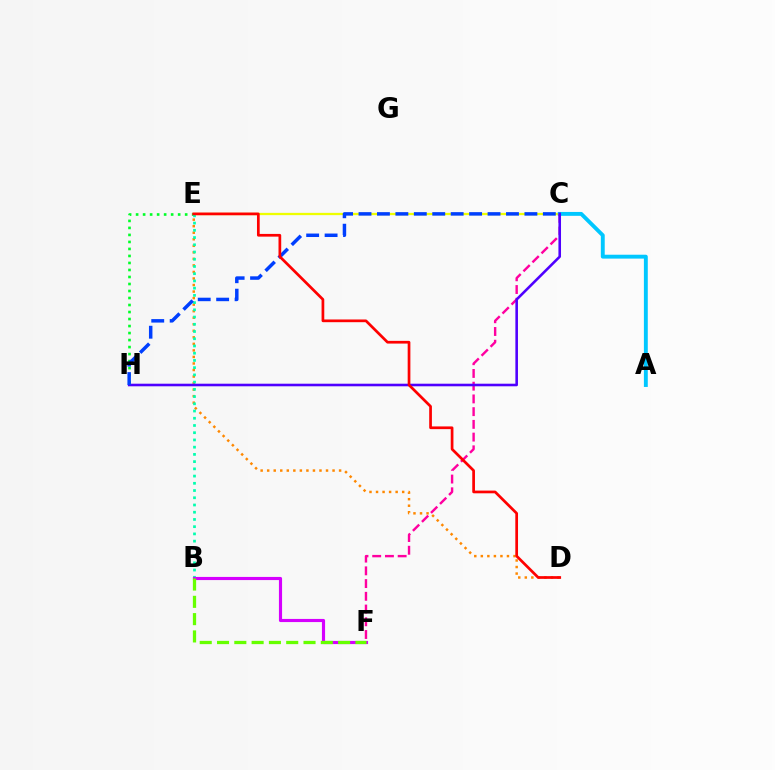{('C', 'E'): [{'color': '#eeff00', 'line_style': 'solid', 'thickness': 1.63}], ('E', 'H'): [{'color': '#00ff27', 'line_style': 'dotted', 'thickness': 1.9}], ('D', 'E'): [{'color': '#ff8800', 'line_style': 'dotted', 'thickness': 1.78}, {'color': '#ff0000', 'line_style': 'solid', 'thickness': 1.95}], ('A', 'C'): [{'color': '#00c7ff', 'line_style': 'solid', 'thickness': 2.8}], ('C', 'F'): [{'color': '#ff00a0', 'line_style': 'dashed', 'thickness': 1.73}], ('B', 'E'): [{'color': '#00ffaf', 'line_style': 'dotted', 'thickness': 1.96}], ('C', 'H'): [{'color': '#4f00ff', 'line_style': 'solid', 'thickness': 1.86}, {'color': '#003fff', 'line_style': 'dashed', 'thickness': 2.5}], ('B', 'F'): [{'color': '#d600ff', 'line_style': 'solid', 'thickness': 2.26}, {'color': '#66ff00', 'line_style': 'dashed', 'thickness': 2.35}]}